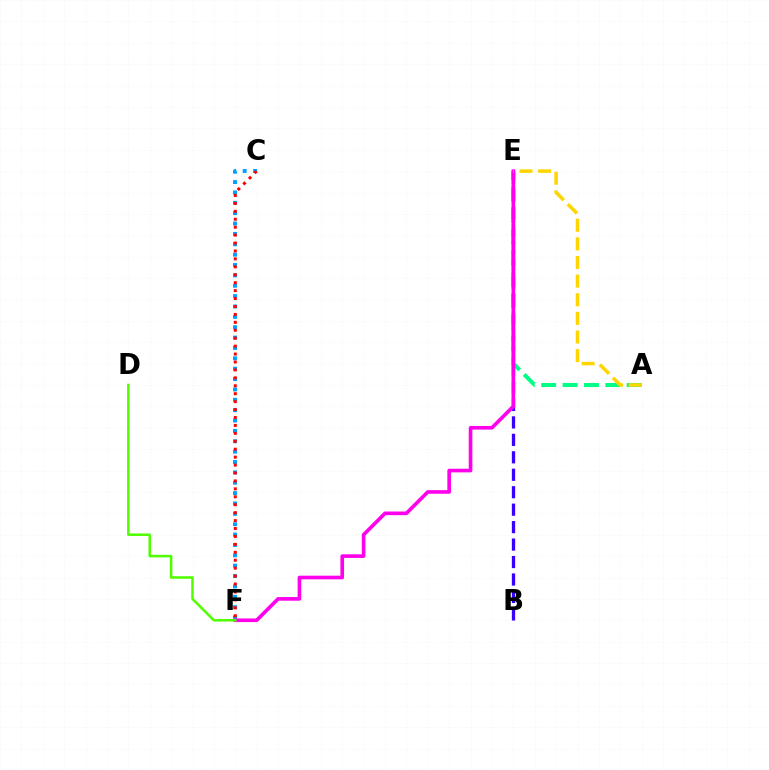{('A', 'E'): [{'color': '#00ff86', 'line_style': 'dashed', 'thickness': 2.91}, {'color': '#ffd500', 'line_style': 'dashed', 'thickness': 2.53}], ('B', 'E'): [{'color': '#3700ff', 'line_style': 'dashed', 'thickness': 2.37}], ('C', 'F'): [{'color': '#009eff', 'line_style': 'dotted', 'thickness': 2.82}, {'color': '#ff0000', 'line_style': 'dotted', 'thickness': 2.15}], ('E', 'F'): [{'color': '#ff00ed', 'line_style': 'solid', 'thickness': 2.62}], ('D', 'F'): [{'color': '#4fff00', 'line_style': 'solid', 'thickness': 1.82}]}